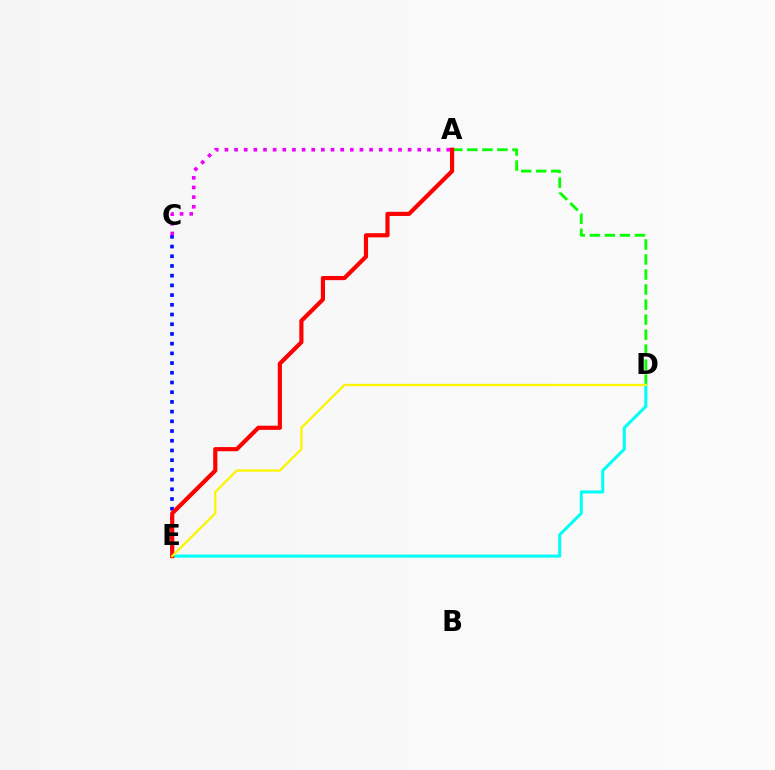{('A', 'D'): [{'color': '#08ff00', 'line_style': 'dashed', 'thickness': 2.04}], ('D', 'E'): [{'color': '#00fff6', 'line_style': 'solid', 'thickness': 2.19}, {'color': '#fcf500', 'line_style': 'solid', 'thickness': 1.65}], ('C', 'E'): [{'color': '#0010ff', 'line_style': 'dotted', 'thickness': 2.64}], ('A', 'E'): [{'color': '#ff0000', 'line_style': 'solid', 'thickness': 2.99}], ('A', 'C'): [{'color': '#ee00ff', 'line_style': 'dotted', 'thickness': 2.62}]}